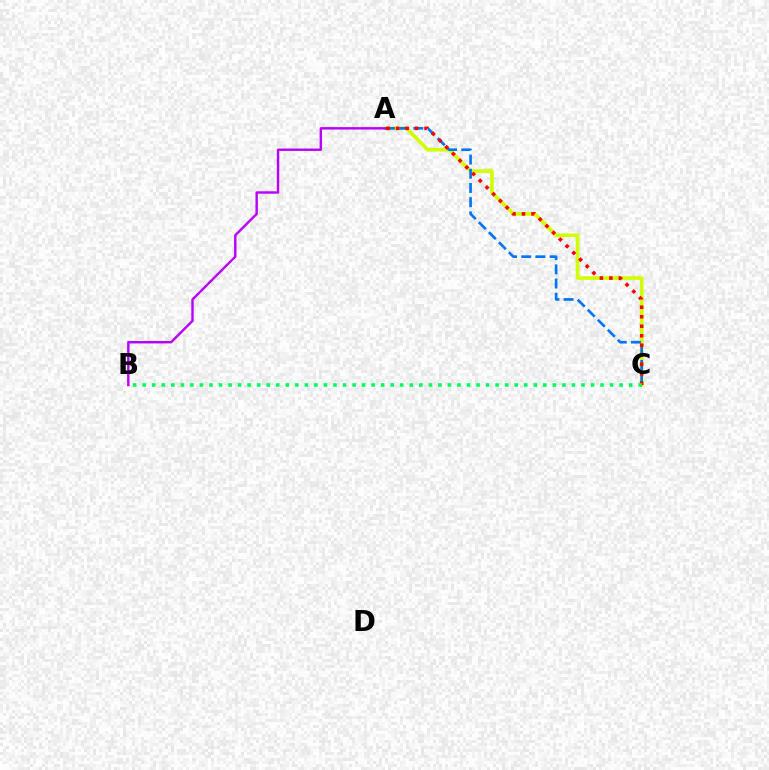{('A', 'C'): [{'color': '#d1ff00', 'line_style': 'solid', 'thickness': 2.61}, {'color': '#0074ff', 'line_style': 'dashed', 'thickness': 1.93}, {'color': '#ff0000', 'line_style': 'dotted', 'thickness': 2.58}], ('B', 'C'): [{'color': '#00ff5c', 'line_style': 'dotted', 'thickness': 2.59}], ('A', 'B'): [{'color': '#b900ff', 'line_style': 'solid', 'thickness': 1.75}]}